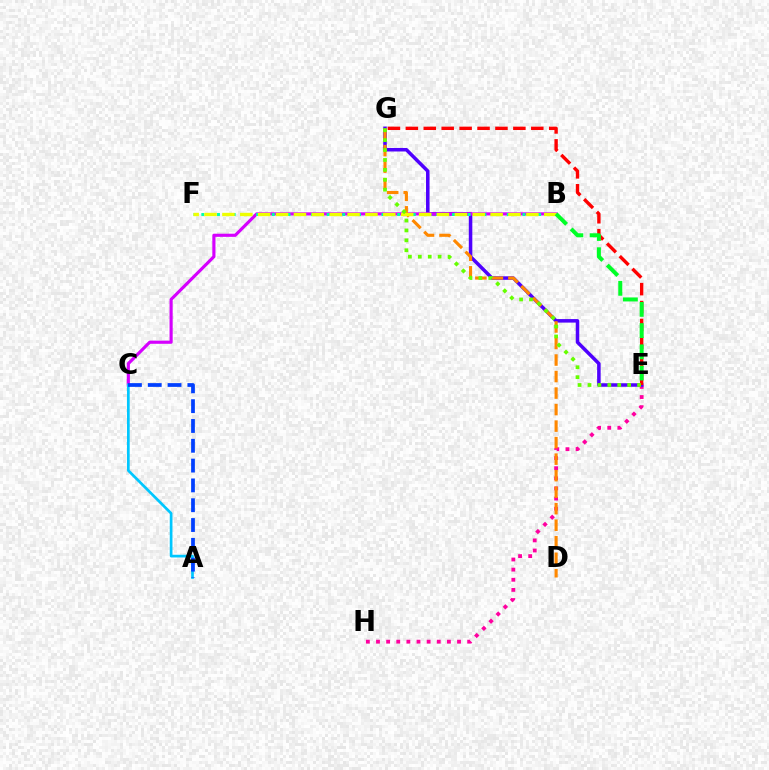{('E', 'H'): [{'color': '#ff00a0', 'line_style': 'dotted', 'thickness': 2.75}], ('E', 'G'): [{'color': '#4f00ff', 'line_style': 'solid', 'thickness': 2.53}, {'color': '#ff0000', 'line_style': 'dashed', 'thickness': 2.43}, {'color': '#66ff00', 'line_style': 'dotted', 'thickness': 2.69}], ('B', 'C'): [{'color': '#d600ff', 'line_style': 'solid', 'thickness': 2.26}], ('D', 'G'): [{'color': '#ff8800', 'line_style': 'dashed', 'thickness': 2.24}], ('B', 'F'): [{'color': '#00ffaf', 'line_style': 'dotted', 'thickness': 2.13}, {'color': '#eeff00', 'line_style': 'dashed', 'thickness': 2.43}], ('A', 'C'): [{'color': '#00c7ff', 'line_style': 'solid', 'thickness': 1.94}, {'color': '#003fff', 'line_style': 'dashed', 'thickness': 2.69}], ('B', 'E'): [{'color': '#00ff27', 'line_style': 'dashed', 'thickness': 2.88}]}